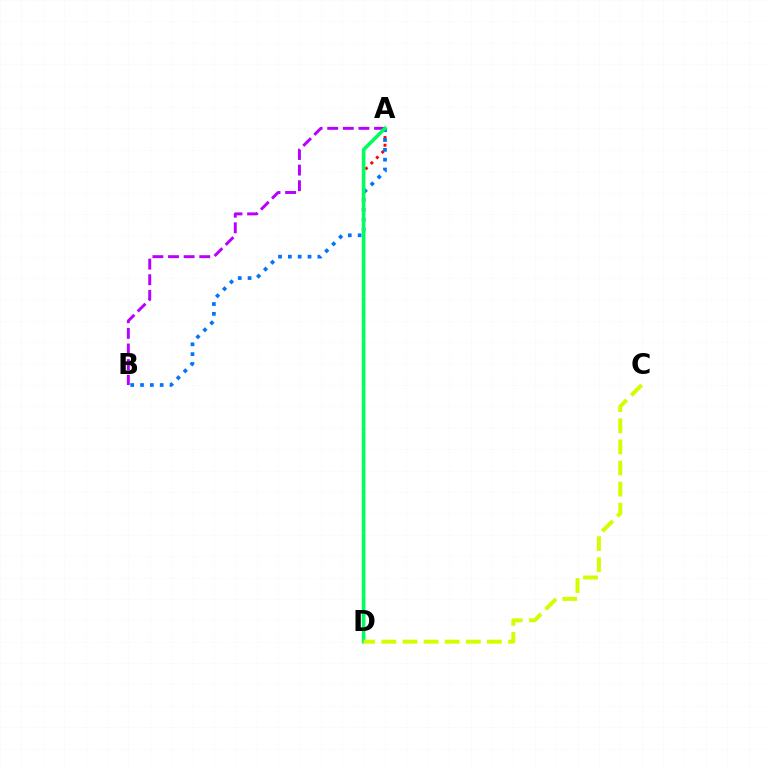{('A', 'D'): [{'color': '#ff0000', 'line_style': 'dotted', 'thickness': 2.1}, {'color': '#00ff5c', 'line_style': 'solid', 'thickness': 2.59}], ('A', 'B'): [{'color': '#b900ff', 'line_style': 'dashed', 'thickness': 2.12}, {'color': '#0074ff', 'line_style': 'dotted', 'thickness': 2.67}], ('C', 'D'): [{'color': '#d1ff00', 'line_style': 'dashed', 'thickness': 2.87}]}